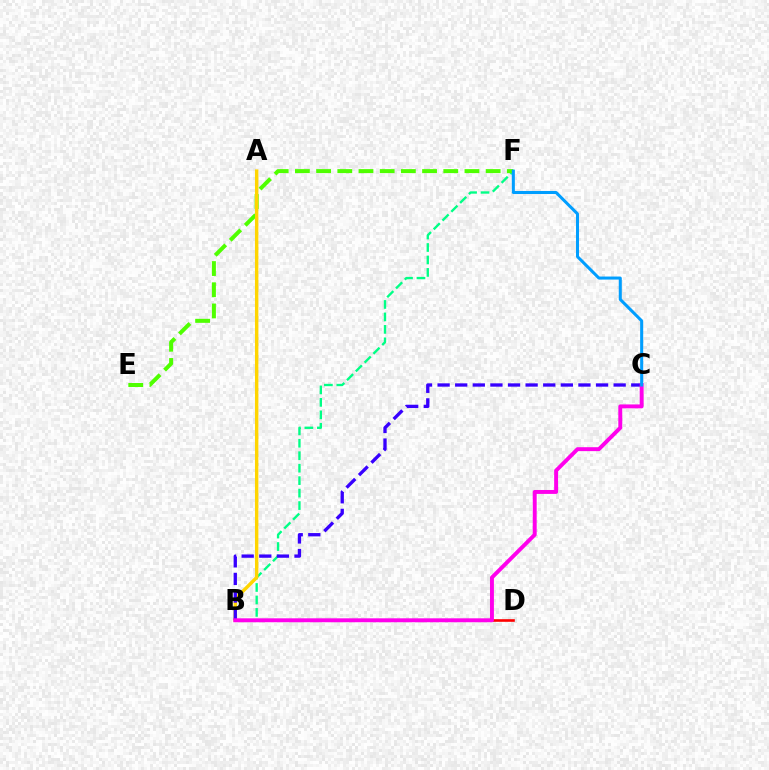{('B', 'F'): [{'color': '#00ff86', 'line_style': 'dashed', 'thickness': 1.69}], ('E', 'F'): [{'color': '#4fff00', 'line_style': 'dashed', 'thickness': 2.88}], ('A', 'B'): [{'color': '#ffd500', 'line_style': 'solid', 'thickness': 2.46}], ('B', 'D'): [{'color': '#ff0000', 'line_style': 'solid', 'thickness': 1.89}], ('B', 'C'): [{'color': '#3700ff', 'line_style': 'dashed', 'thickness': 2.39}, {'color': '#ff00ed', 'line_style': 'solid', 'thickness': 2.82}], ('C', 'F'): [{'color': '#009eff', 'line_style': 'solid', 'thickness': 2.18}]}